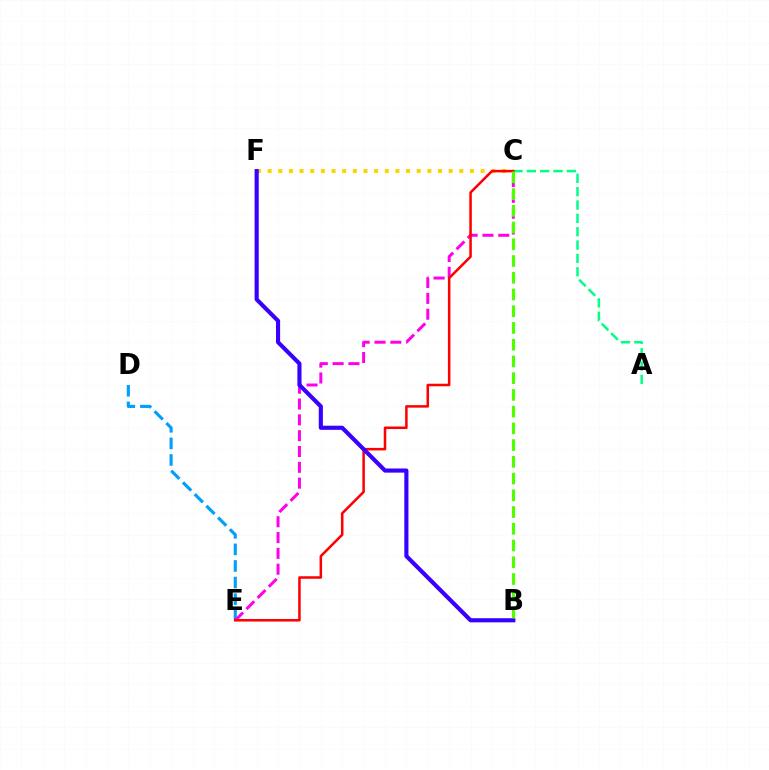{('A', 'C'): [{'color': '#00ff86', 'line_style': 'dashed', 'thickness': 1.81}], ('D', 'E'): [{'color': '#009eff', 'line_style': 'dashed', 'thickness': 2.25}], ('C', 'F'): [{'color': '#ffd500', 'line_style': 'dotted', 'thickness': 2.89}], ('C', 'E'): [{'color': '#ff00ed', 'line_style': 'dashed', 'thickness': 2.15}, {'color': '#ff0000', 'line_style': 'solid', 'thickness': 1.82}], ('B', 'F'): [{'color': '#3700ff', 'line_style': 'solid', 'thickness': 2.97}], ('B', 'C'): [{'color': '#4fff00', 'line_style': 'dashed', 'thickness': 2.27}]}